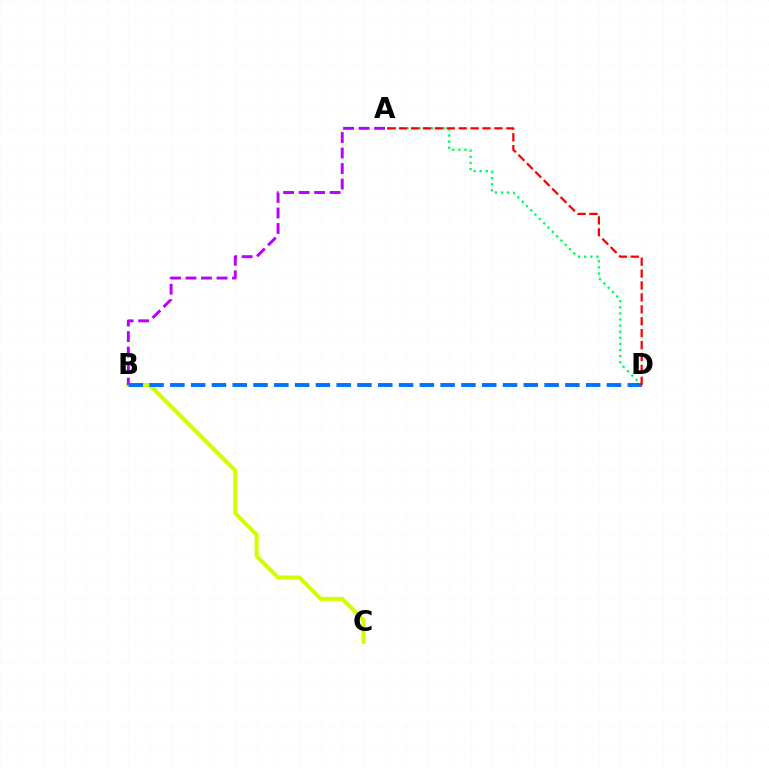{('A', 'D'): [{'color': '#00ff5c', 'line_style': 'dotted', 'thickness': 1.66}, {'color': '#ff0000', 'line_style': 'dashed', 'thickness': 1.62}], ('B', 'C'): [{'color': '#d1ff00', 'line_style': 'solid', 'thickness': 2.91}], ('A', 'B'): [{'color': '#b900ff', 'line_style': 'dashed', 'thickness': 2.11}], ('B', 'D'): [{'color': '#0074ff', 'line_style': 'dashed', 'thickness': 2.82}]}